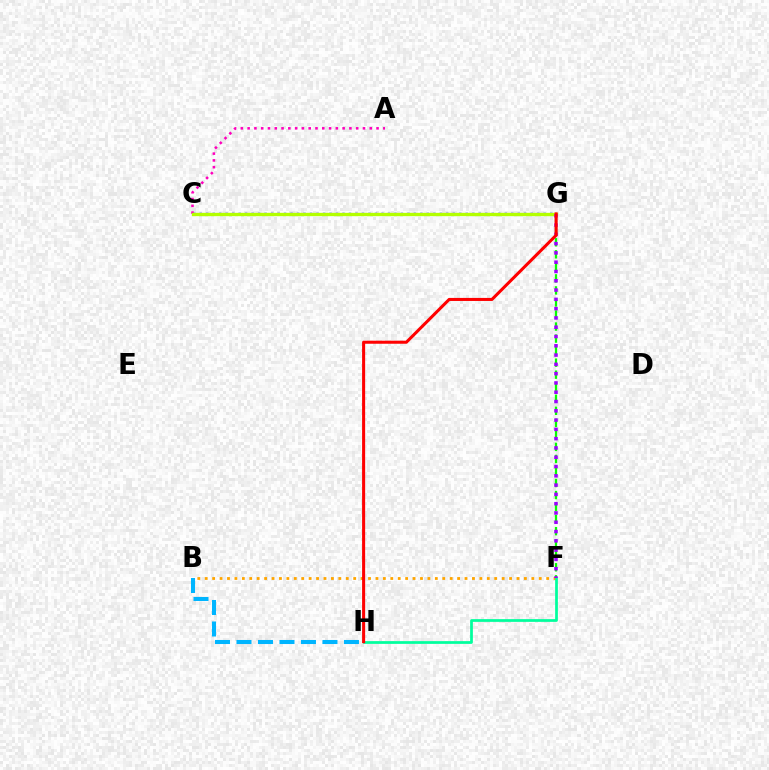{('C', 'G'): [{'color': '#0010ff', 'line_style': 'dotted', 'thickness': 1.76}, {'color': '#b3ff00', 'line_style': 'solid', 'thickness': 2.4}], ('F', 'G'): [{'color': '#08ff00', 'line_style': 'dashed', 'thickness': 1.64}, {'color': '#9b00ff', 'line_style': 'dotted', 'thickness': 2.52}], ('B', 'H'): [{'color': '#00b5ff', 'line_style': 'dashed', 'thickness': 2.92}], ('B', 'F'): [{'color': '#ffa500', 'line_style': 'dotted', 'thickness': 2.02}], ('A', 'C'): [{'color': '#ff00bd', 'line_style': 'dotted', 'thickness': 1.84}], ('F', 'H'): [{'color': '#00ff9d', 'line_style': 'solid', 'thickness': 1.97}], ('G', 'H'): [{'color': '#ff0000', 'line_style': 'solid', 'thickness': 2.2}]}